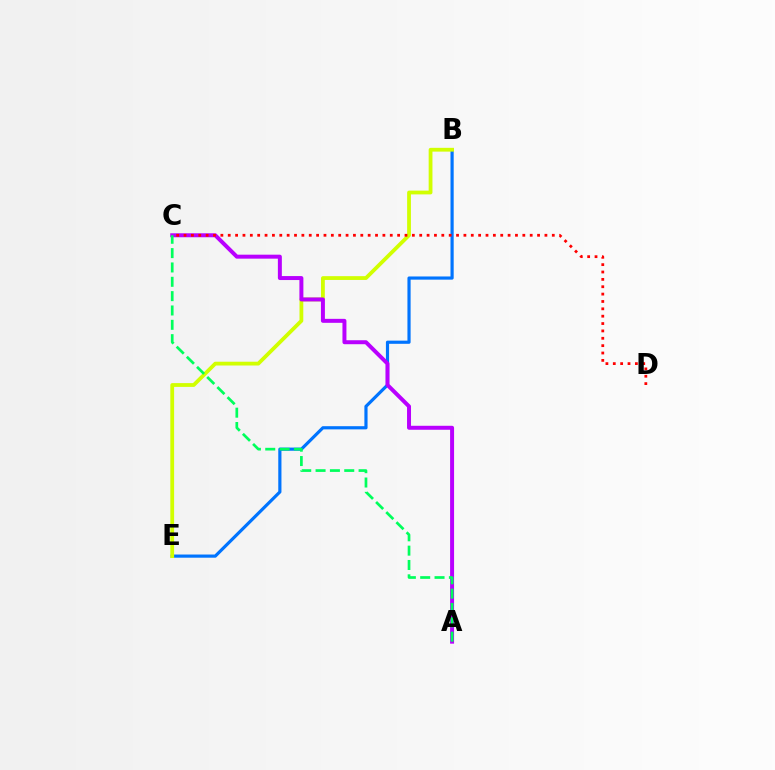{('B', 'E'): [{'color': '#0074ff', 'line_style': 'solid', 'thickness': 2.29}, {'color': '#d1ff00', 'line_style': 'solid', 'thickness': 2.73}], ('A', 'C'): [{'color': '#b900ff', 'line_style': 'solid', 'thickness': 2.86}, {'color': '#00ff5c', 'line_style': 'dashed', 'thickness': 1.95}], ('C', 'D'): [{'color': '#ff0000', 'line_style': 'dotted', 'thickness': 2.0}]}